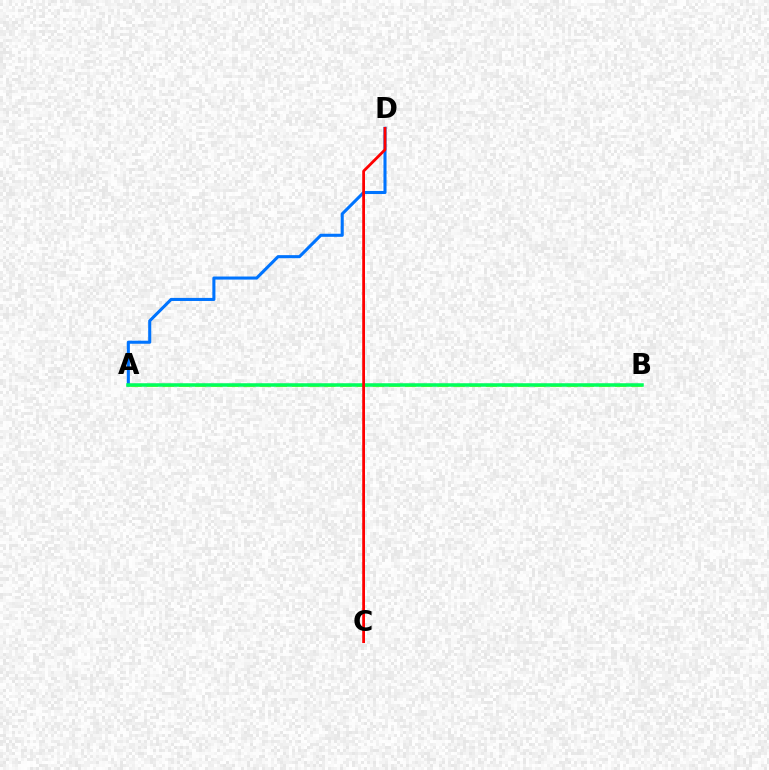{('A', 'B'): [{'color': '#d1ff00', 'line_style': 'dashed', 'thickness': 2.19}, {'color': '#b900ff', 'line_style': 'dotted', 'thickness': 1.57}, {'color': '#00ff5c', 'line_style': 'solid', 'thickness': 2.53}], ('A', 'D'): [{'color': '#0074ff', 'line_style': 'solid', 'thickness': 2.21}], ('C', 'D'): [{'color': '#ff0000', 'line_style': 'solid', 'thickness': 2.0}]}